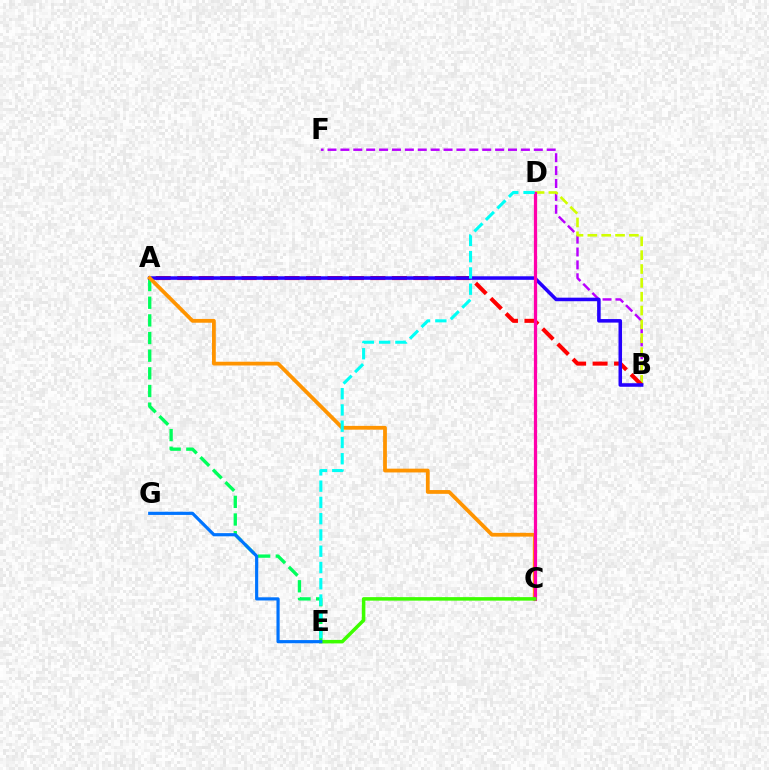{('B', 'F'): [{'color': '#b900ff', 'line_style': 'dashed', 'thickness': 1.75}], ('A', 'E'): [{'color': '#00ff5c', 'line_style': 'dashed', 'thickness': 2.4}], ('B', 'D'): [{'color': '#d1ff00', 'line_style': 'dashed', 'thickness': 1.88}], ('A', 'B'): [{'color': '#ff0000', 'line_style': 'dashed', 'thickness': 2.92}, {'color': '#2500ff', 'line_style': 'solid', 'thickness': 2.55}], ('A', 'C'): [{'color': '#ff9400', 'line_style': 'solid', 'thickness': 2.72}], ('C', 'D'): [{'color': '#ff00ac', 'line_style': 'solid', 'thickness': 2.33}], ('C', 'E'): [{'color': '#3dff00', 'line_style': 'solid', 'thickness': 2.53}], ('D', 'E'): [{'color': '#00fff6', 'line_style': 'dashed', 'thickness': 2.21}], ('E', 'G'): [{'color': '#0074ff', 'line_style': 'solid', 'thickness': 2.29}]}